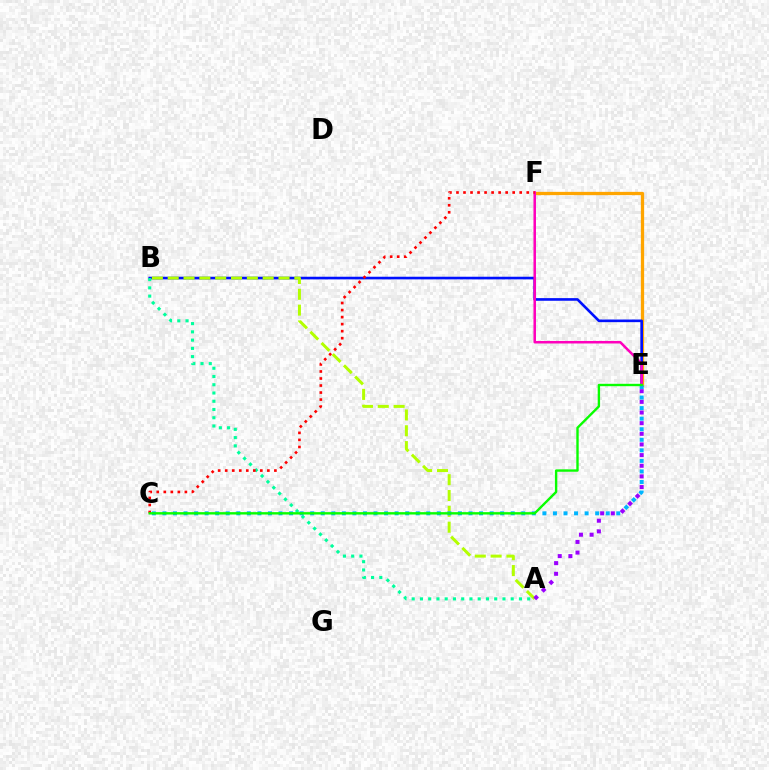{('E', 'F'): [{'color': '#ffa500', 'line_style': 'solid', 'thickness': 2.36}, {'color': '#ff00bd', 'line_style': 'solid', 'thickness': 1.81}], ('B', 'E'): [{'color': '#0010ff', 'line_style': 'solid', 'thickness': 1.9}], ('A', 'B'): [{'color': '#b3ff00', 'line_style': 'dashed', 'thickness': 2.15}, {'color': '#00ff9d', 'line_style': 'dotted', 'thickness': 2.24}], ('A', 'E'): [{'color': '#9b00ff', 'line_style': 'dotted', 'thickness': 2.89}], ('C', 'F'): [{'color': '#ff0000', 'line_style': 'dotted', 'thickness': 1.91}], ('C', 'E'): [{'color': '#00b5ff', 'line_style': 'dotted', 'thickness': 2.87}, {'color': '#08ff00', 'line_style': 'solid', 'thickness': 1.72}]}